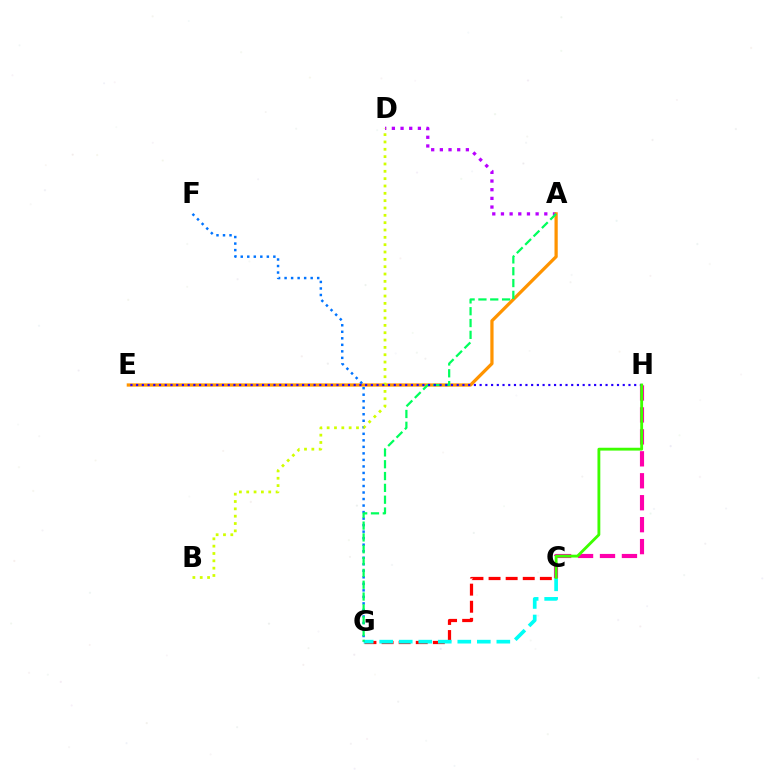{('A', 'D'): [{'color': '#b900ff', 'line_style': 'dotted', 'thickness': 2.36}], ('A', 'E'): [{'color': '#ff9400', 'line_style': 'solid', 'thickness': 2.33}], ('C', 'G'): [{'color': '#ff0000', 'line_style': 'dashed', 'thickness': 2.32}, {'color': '#00fff6', 'line_style': 'dashed', 'thickness': 2.65}], ('F', 'G'): [{'color': '#0074ff', 'line_style': 'dotted', 'thickness': 1.77}], ('C', 'H'): [{'color': '#ff00ac', 'line_style': 'dashed', 'thickness': 2.98}, {'color': '#3dff00', 'line_style': 'solid', 'thickness': 2.05}], ('B', 'D'): [{'color': '#d1ff00', 'line_style': 'dotted', 'thickness': 1.99}], ('A', 'G'): [{'color': '#00ff5c', 'line_style': 'dashed', 'thickness': 1.61}], ('E', 'H'): [{'color': '#2500ff', 'line_style': 'dotted', 'thickness': 1.56}]}